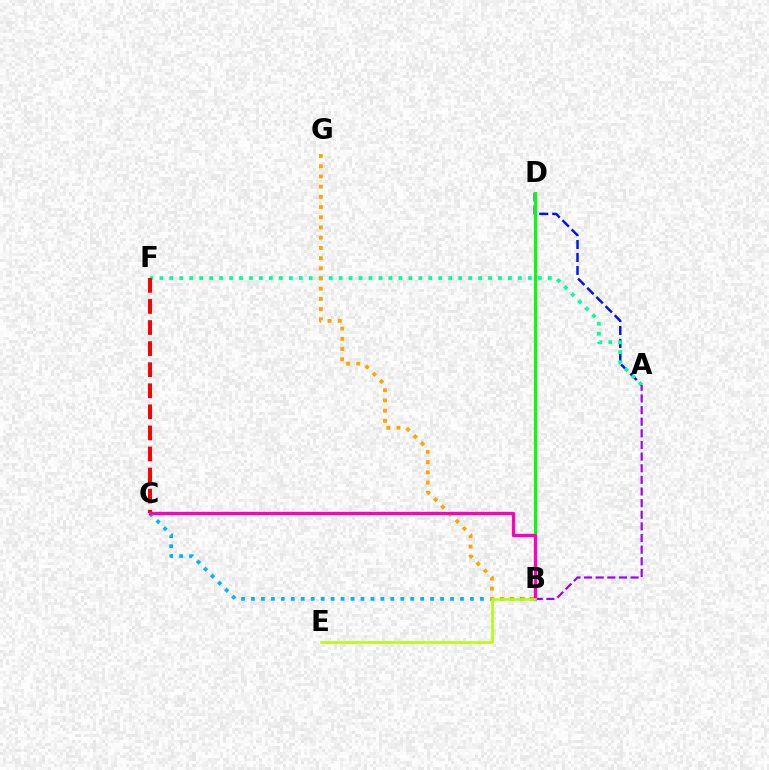{('A', 'D'): [{'color': '#0010ff', 'line_style': 'dashed', 'thickness': 1.76}], ('A', 'F'): [{'color': '#00ff9d', 'line_style': 'dotted', 'thickness': 2.71}], ('C', 'F'): [{'color': '#ff0000', 'line_style': 'dashed', 'thickness': 2.86}], ('B', 'C'): [{'color': '#00b5ff', 'line_style': 'dotted', 'thickness': 2.7}, {'color': '#ff00bd', 'line_style': 'solid', 'thickness': 2.36}], ('B', 'D'): [{'color': '#08ff00', 'line_style': 'solid', 'thickness': 2.18}], ('B', 'G'): [{'color': '#ffa500', 'line_style': 'dotted', 'thickness': 2.77}], ('A', 'B'): [{'color': '#9b00ff', 'line_style': 'dashed', 'thickness': 1.58}], ('B', 'E'): [{'color': '#b3ff00', 'line_style': 'solid', 'thickness': 1.82}]}